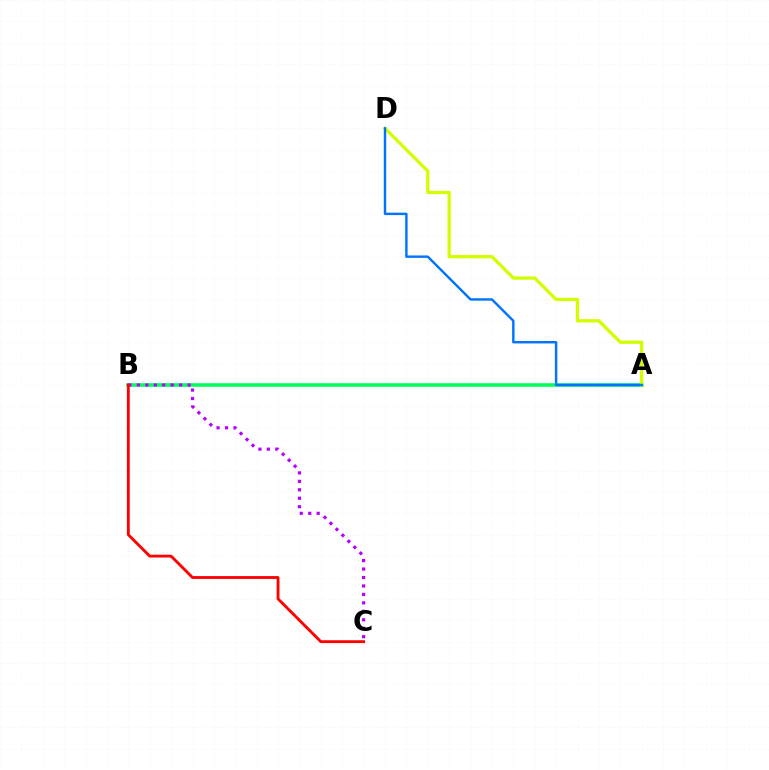{('A', 'B'): [{'color': '#00ff5c', 'line_style': 'solid', 'thickness': 2.55}], ('A', 'D'): [{'color': '#d1ff00', 'line_style': 'solid', 'thickness': 2.36}, {'color': '#0074ff', 'line_style': 'solid', 'thickness': 1.75}], ('B', 'C'): [{'color': '#b900ff', 'line_style': 'dotted', 'thickness': 2.3}, {'color': '#ff0000', 'line_style': 'solid', 'thickness': 2.05}]}